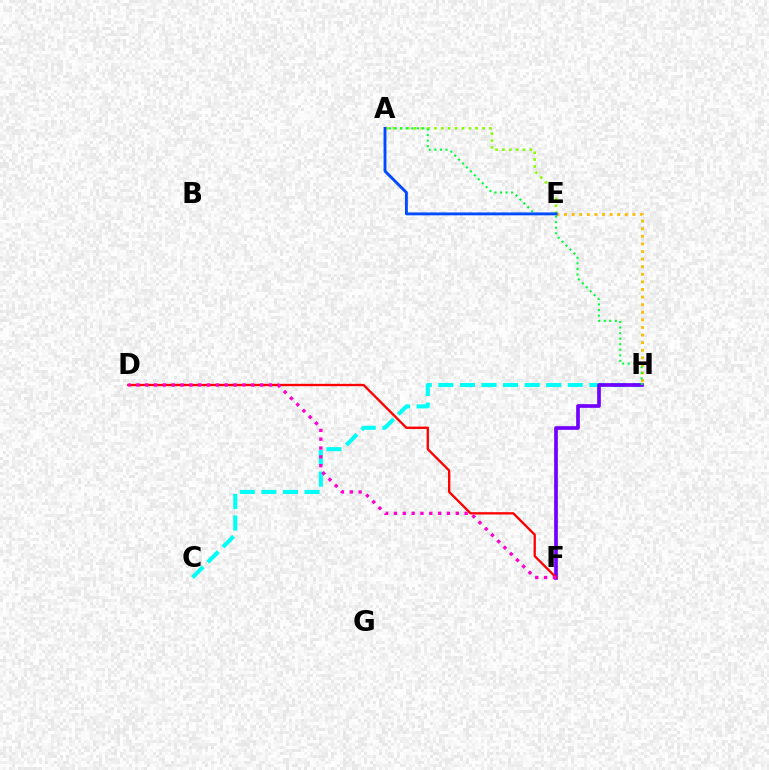{('C', 'H'): [{'color': '#00fff6', 'line_style': 'dashed', 'thickness': 2.93}], ('E', 'H'): [{'color': '#ffbd00', 'line_style': 'dotted', 'thickness': 2.06}], ('A', 'E'): [{'color': '#84ff00', 'line_style': 'dotted', 'thickness': 1.87}, {'color': '#004bff', 'line_style': 'solid', 'thickness': 2.07}], ('F', 'H'): [{'color': '#7200ff', 'line_style': 'solid', 'thickness': 2.66}], ('A', 'H'): [{'color': '#00ff39', 'line_style': 'dotted', 'thickness': 1.51}], ('D', 'F'): [{'color': '#ff0000', 'line_style': 'solid', 'thickness': 1.67}, {'color': '#ff00cf', 'line_style': 'dotted', 'thickness': 2.4}]}